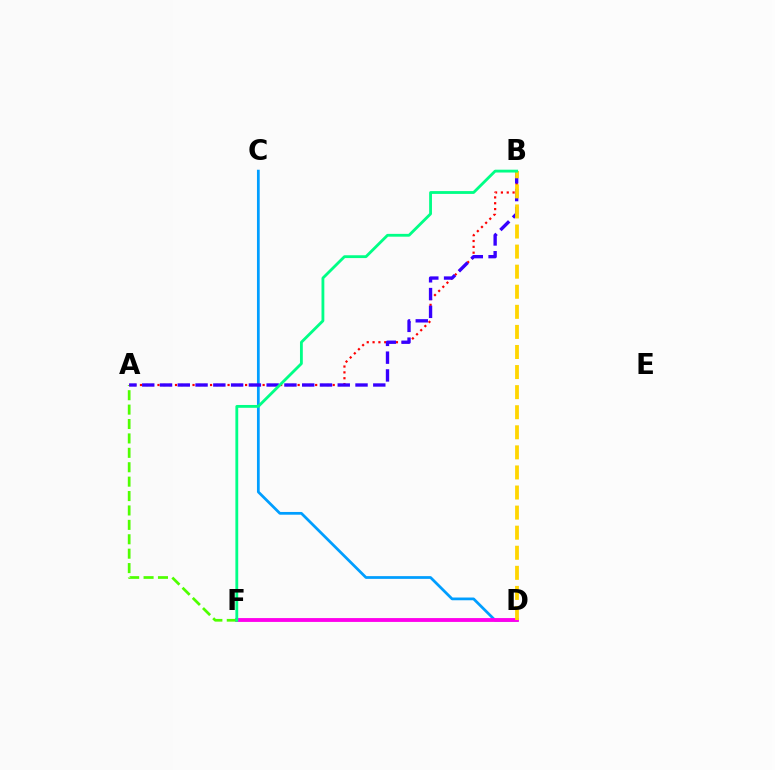{('C', 'D'): [{'color': '#009eff', 'line_style': 'solid', 'thickness': 1.97}], ('D', 'F'): [{'color': '#ff00ed', 'line_style': 'solid', 'thickness': 2.76}], ('A', 'F'): [{'color': '#4fff00', 'line_style': 'dashed', 'thickness': 1.96}], ('A', 'B'): [{'color': '#ff0000', 'line_style': 'dotted', 'thickness': 1.59}, {'color': '#3700ff', 'line_style': 'dashed', 'thickness': 2.41}], ('B', 'D'): [{'color': '#ffd500', 'line_style': 'dashed', 'thickness': 2.73}], ('B', 'F'): [{'color': '#00ff86', 'line_style': 'solid', 'thickness': 2.03}]}